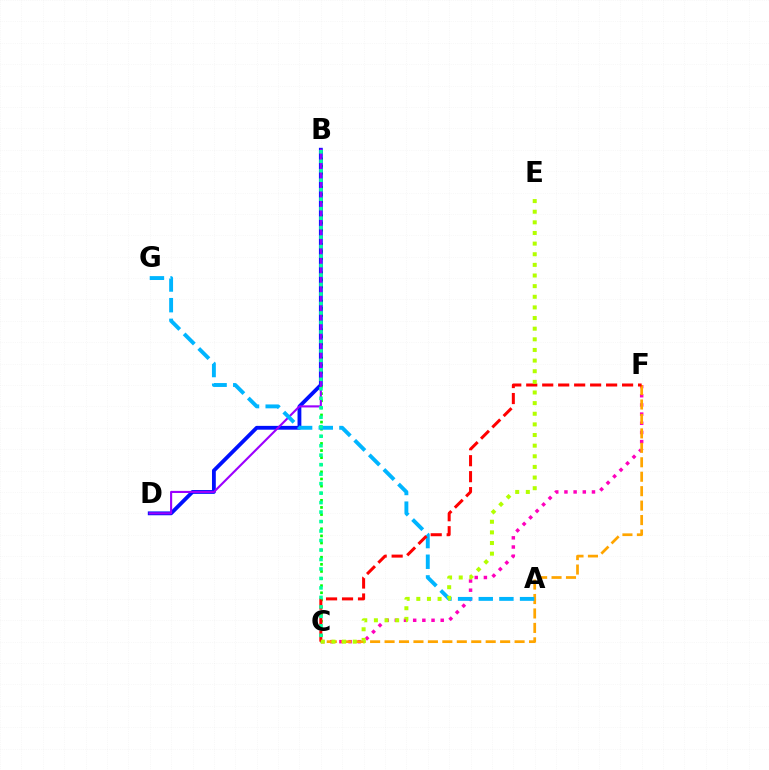{('C', 'F'): [{'color': '#ff00bd', 'line_style': 'dotted', 'thickness': 2.49}, {'color': '#ffa500', 'line_style': 'dashed', 'thickness': 1.96}, {'color': '#ff0000', 'line_style': 'dashed', 'thickness': 2.17}], ('B', 'C'): [{'color': '#08ff00', 'line_style': 'dotted', 'thickness': 1.93}, {'color': '#00ff9d', 'line_style': 'dotted', 'thickness': 2.58}], ('B', 'D'): [{'color': '#0010ff', 'line_style': 'solid', 'thickness': 2.75}, {'color': '#9b00ff', 'line_style': 'solid', 'thickness': 1.53}], ('A', 'G'): [{'color': '#00b5ff', 'line_style': 'dashed', 'thickness': 2.81}], ('C', 'E'): [{'color': '#b3ff00', 'line_style': 'dotted', 'thickness': 2.89}]}